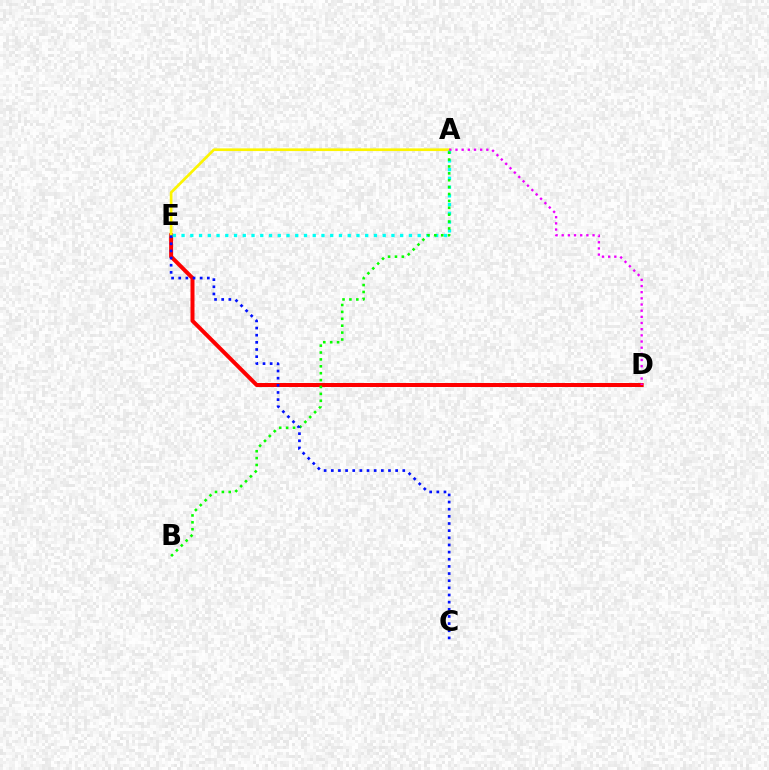{('D', 'E'): [{'color': '#ff0000', 'line_style': 'solid', 'thickness': 2.88}], ('A', 'E'): [{'color': '#fcf500', 'line_style': 'solid', 'thickness': 1.94}, {'color': '#00fff6', 'line_style': 'dotted', 'thickness': 2.38}], ('A', 'B'): [{'color': '#08ff00', 'line_style': 'dotted', 'thickness': 1.87}], ('A', 'D'): [{'color': '#ee00ff', 'line_style': 'dotted', 'thickness': 1.68}], ('C', 'E'): [{'color': '#0010ff', 'line_style': 'dotted', 'thickness': 1.94}]}